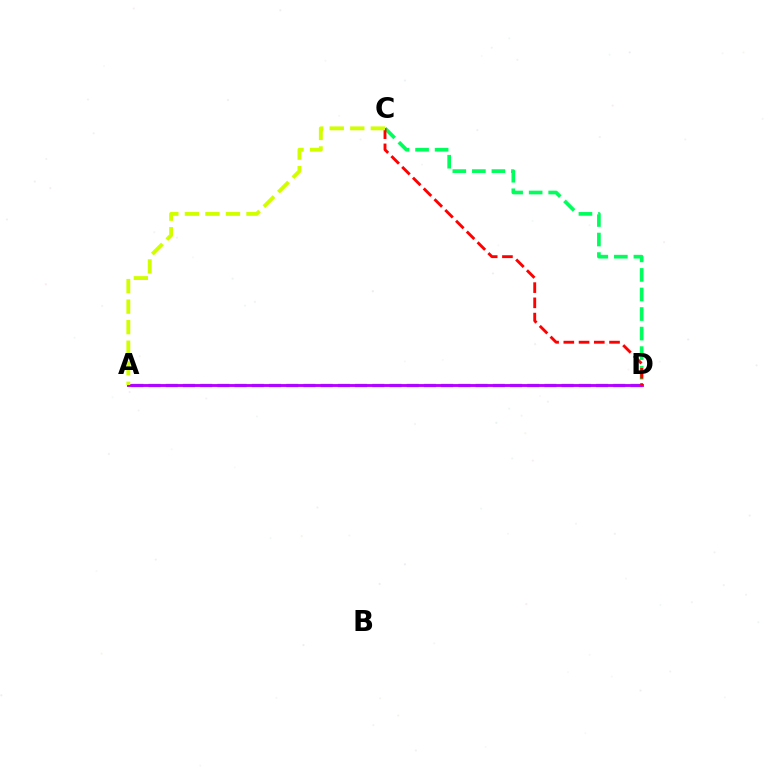{('C', 'D'): [{'color': '#00ff5c', 'line_style': 'dashed', 'thickness': 2.66}, {'color': '#ff0000', 'line_style': 'dashed', 'thickness': 2.07}], ('A', 'D'): [{'color': '#0074ff', 'line_style': 'dashed', 'thickness': 2.34}, {'color': '#b900ff', 'line_style': 'solid', 'thickness': 2.07}], ('A', 'C'): [{'color': '#d1ff00', 'line_style': 'dashed', 'thickness': 2.79}]}